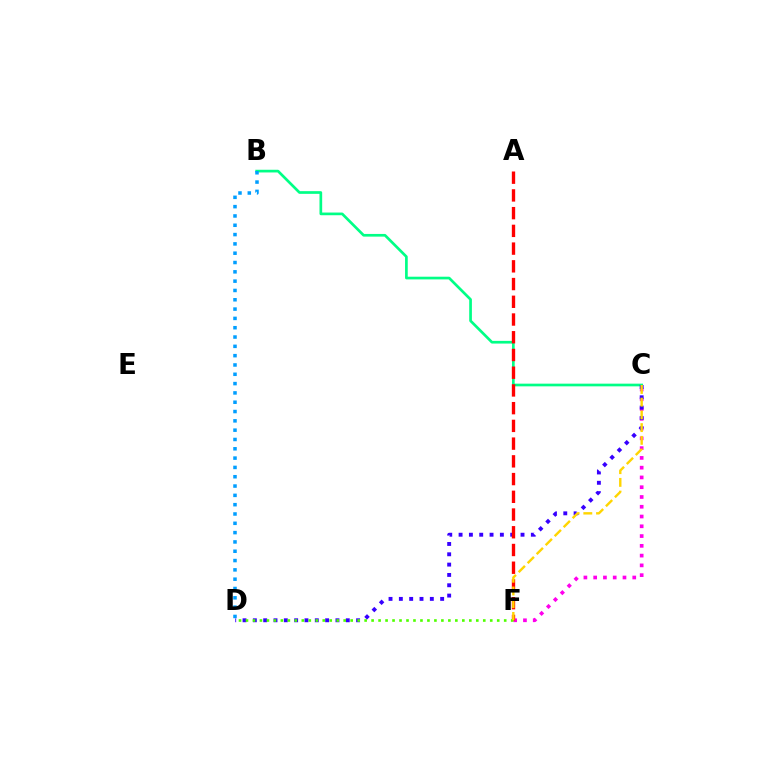{('C', 'F'): [{'color': '#ff00ed', 'line_style': 'dotted', 'thickness': 2.65}, {'color': '#ffd500', 'line_style': 'dashed', 'thickness': 1.73}], ('B', 'C'): [{'color': '#00ff86', 'line_style': 'solid', 'thickness': 1.94}], ('C', 'D'): [{'color': '#3700ff', 'line_style': 'dotted', 'thickness': 2.81}], ('B', 'D'): [{'color': '#009eff', 'line_style': 'dotted', 'thickness': 2.53}], ('A', 'F'): [{'color': '#ff0000', 'line_style': 'dashed', 'thickness': 2.41}], ('D', 'F'): [{'color': '#4fff00', 'line_style': 'dotted', 'thickness': 1.9}]}